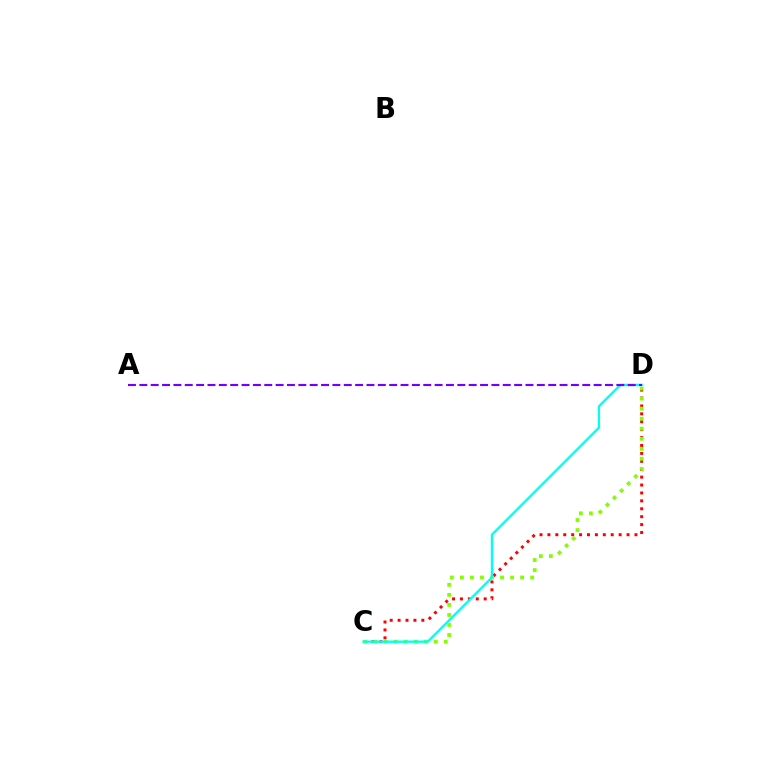{('C', 'D'): [{'color': '#ff0000', 'line_style': 'dotted', 'thickness': 2.15}, {'color': '#84ff00', 'line_style': 'dotted', 'thickness': 2.73}, {'color': '#00fff6', 'line_style': 'solid', 'thickness': 1.69}], ('A', 'D'): [{'color': '#7200ff', 'line_style': 'dashed', 'thickness': 1.54}]}